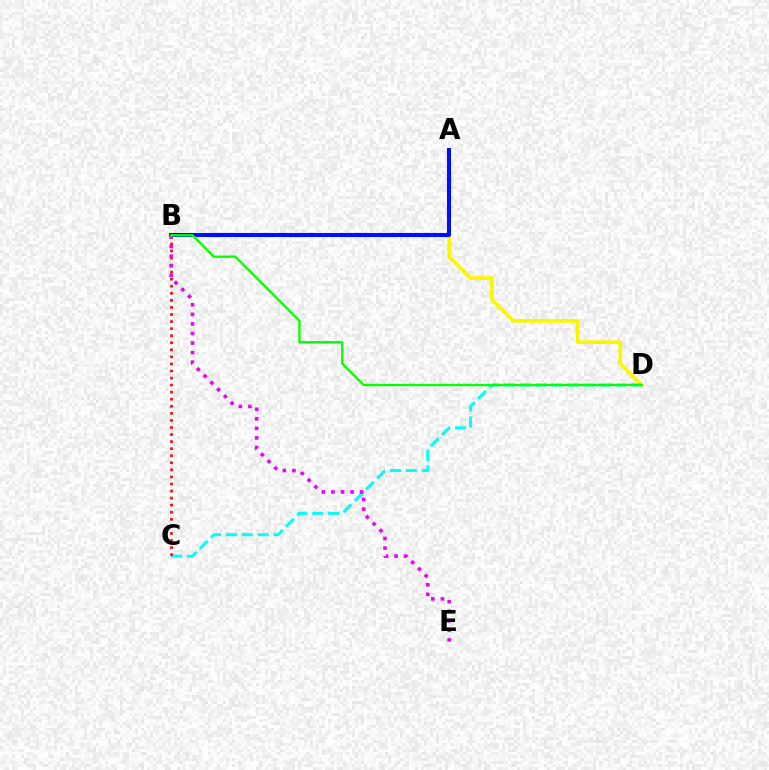{('A', 'D'): [{'color': '#fcf500', 'line_style': 'solid', 'thickness': 2.65}], ('A', 'B'): [{'color': '#0010ff', 'line_style': 'solid', 'thickness': 2.94}], ('C', 'D'): [{'color': '#00fff6', 'line_style': 'dashed', 'thickness': 2.16}], ('B', 'C'): [{'color': '#ff0000', 'line_style': 'dotted', 'thickness': 1.92}], ('B', 'E'): [{'color': '#ee00ff', 'line_style': 'dotted', 'thickness': 2.6}], ('B', 'D'): [{'color': '#08ff00', 'line_style': 'solid', 'thickness': 1.69}]}